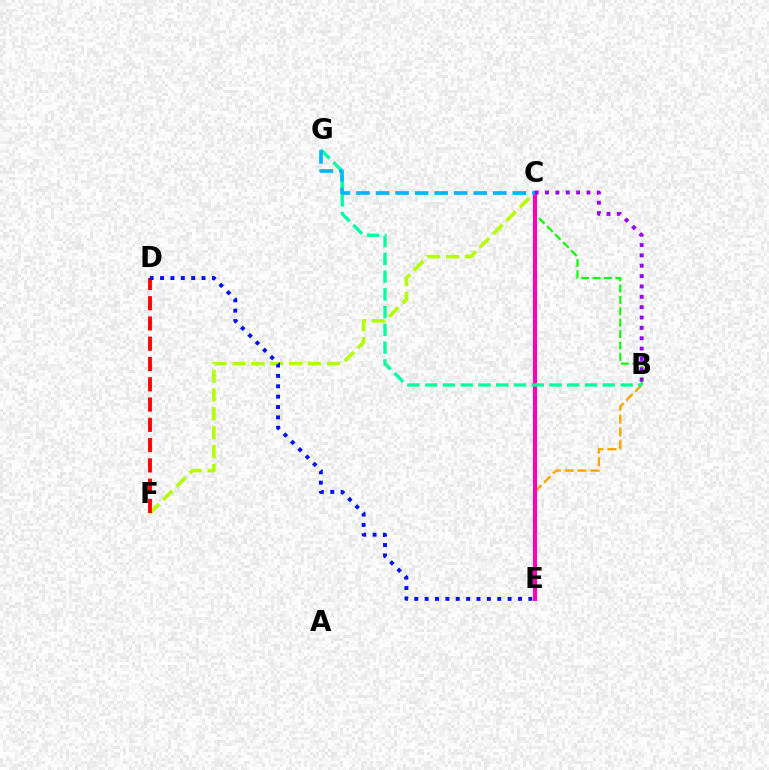{('C', 'F'): [{'color': '#b3ff00', 'line_style': 'dashed', 'thickness': 2.56}], ('D', 'F'): [{'color': '#ff0000', 'line_style': 'dashed', 'thickness': 2.75}], ('B', 'E'): [{'color': '#ffa500', 'line_style': 'dashed', 'thickness': 1.74}], ('D', 'E'): [{'color': '#0010ff', 'line_style': 'dotted', 'thickness': 2.82}], ('B', 'C'): [{'color': '#08ff00', 'line_style': 'dashed', 'thickness': 1.55}, {'color': '#9b00ff', 'line_style': 'dotted', 'thickness': 2.81}], ('C', 'E'): [{'color': '#ff00bd', 'line_style': 'solid', 'thickness': 2.94}], ('B', 'G'): [{'color': '#00ff9d', 'line_style': 'dashed', 'thickness': 2.41}], ('C', 'G'): [{'color': '#00b5ff', 'line_style': 'dashed', 'thickness': 2.65}]}